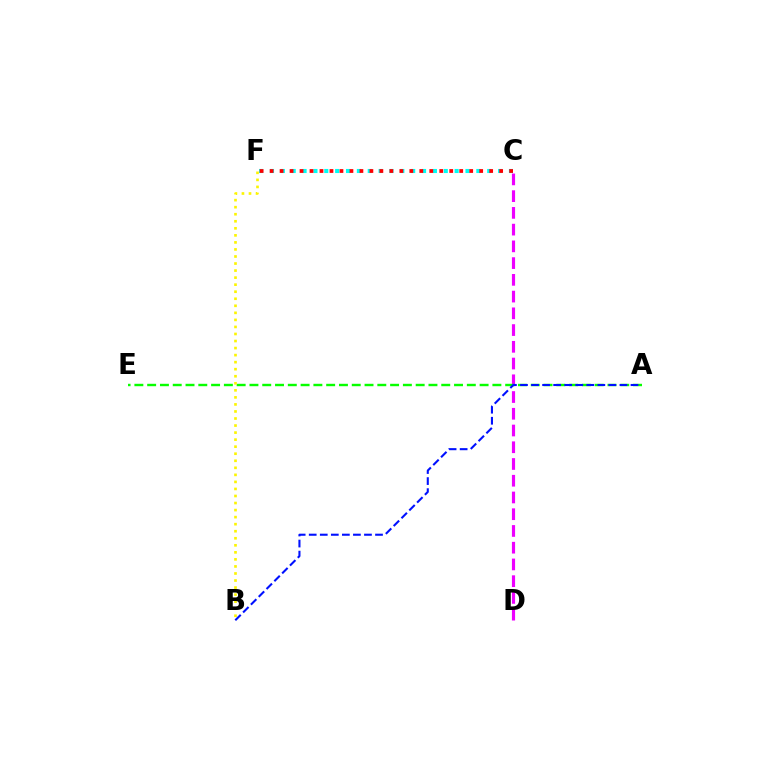{('C', 'D'): [{'color': '#ee00ff', 'line_style': 'dashed', 'thickness': 2.27}], ('A', 'E'): [{'color': '#08ff00', 'line_style': 'dashed', 'thickness': 1.74}], ('C', 'F'): [{'color': '#00fff6', 'line_style': 'dotted', 'thickness': 2.95}, {'color': '#ff0000', 'line_style': 'dotted', 'thickness': 2.71}], ('A', 'B'): [{'color': '#0010ff', 'line_style': 'dashed', 'thickness': 1.5}], ('B', 'F'): [{'color': '#fcf500', 'line_style': 'dotted', 'thickness': 1.91}]}